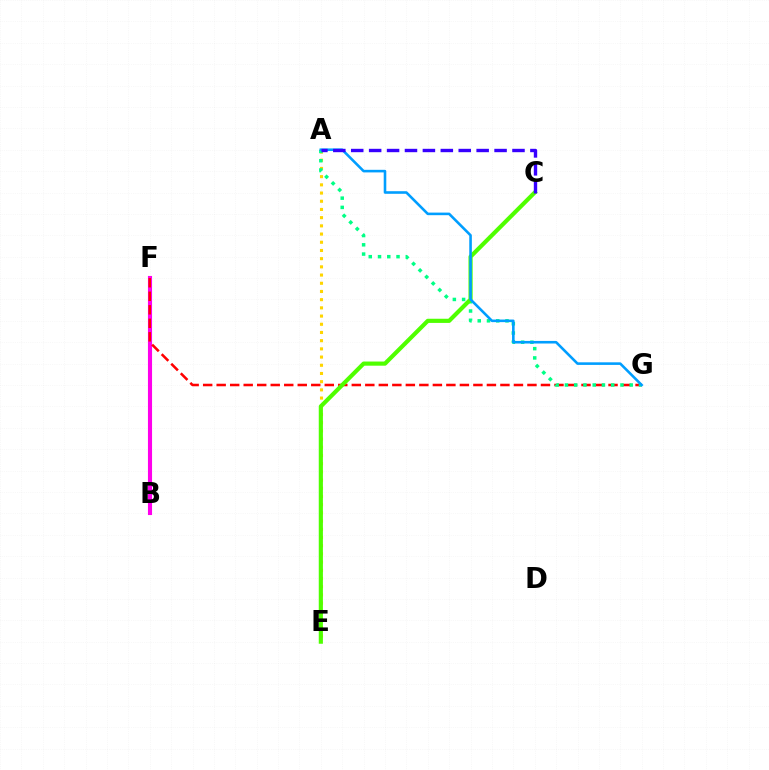{('B', 'F'): [{'color': '#ff00ed', 'line_style': 'solid', 'thickness': 2.96}], ('A', 'E'): [{'color': '#ffd500', 'line_style': 'dotted', 'thickness': 2.23}], ('F', 'G'): [{'color': '#ff0000', 'line_style': 'dashed', 'thickness': 1.84}], ('A', 'G'): [{'color': '#00ff86', 'line_style': 'dotted', 'thickness': 2.51}, {'color': '#009eff', 'line_style': 'solid', 'thickness': 1.86}], ('C', 'E'): [{'color': '#4fff00', 'line_style': 'solid', 'thickness': 3.0}], ('A', 'C'): [{'color': '#3700ff', 'line_style': 'dashed', 'thickness': 2.43}]}